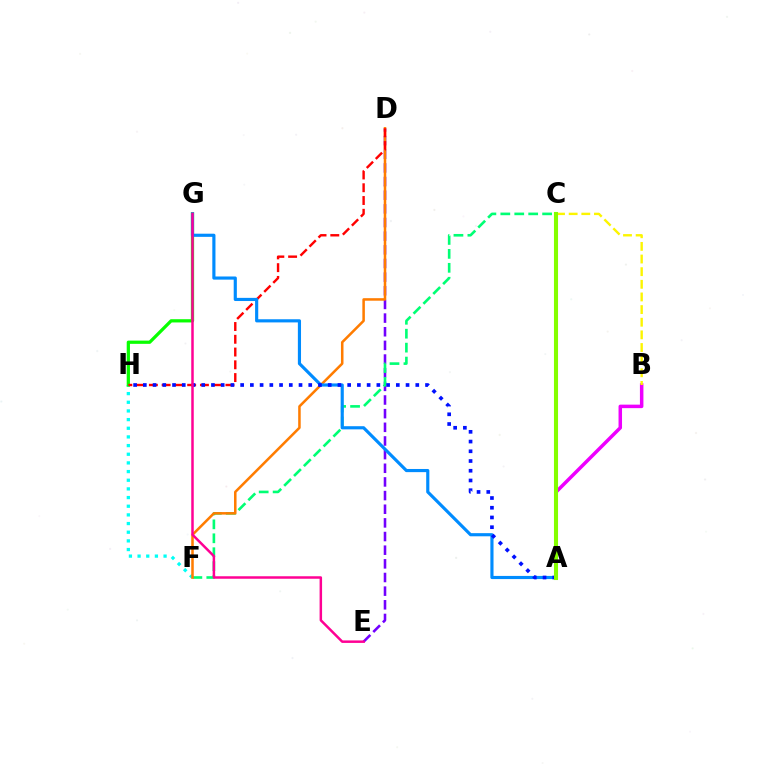{('F', 'H'): [{'color': '#00fff6', 'line_style': 'dotted', 'thickness': 2.35}], ('A', 'B'): [{'color': '#ee00ff', 'line_style': 'solid', 'thickness': 2.52}], ('D', 'E'): [{'color': '#7200ff', 'line_style': 'dashed', 'thickness': 1.85}], ('G', 'H'): [{'color': '#08ff00', 'line_style': 'solid', 'thickness': 2.33}], ('C', 'F'): [{'color': '#00ff74', 'line_style': 'dashed', 'thickness': 1.89}], ('D', 'F'): [{'color': '#ff7c00', 'line_style': 'solid', 'thickness': 1.82}], ('D', 'H'): [{'color': '#ff0000', 'line_style': 'dashed', 'thickness': 1.73}], ('A', 'G'): [{'color': '#008cff', 'line_style': 'solid', 'thickness': 2.27}], ('A', 'H'): [{'color': '#0010ff', 'line_style': 'dotted', 'thickness': 2.64}], ('B', 'C'): [{'color': '#fcf500', 'line_style': 'dashed', 'thickness': 1.72}], ('E', 'G'): [{'color': '#ff0094', 'line_style': 'solid', 'thickness': 1.79}], ('A', 'C'): [{'color': '#84ff00', 'line_style': 'solid', 'thickness': 2.93}]}